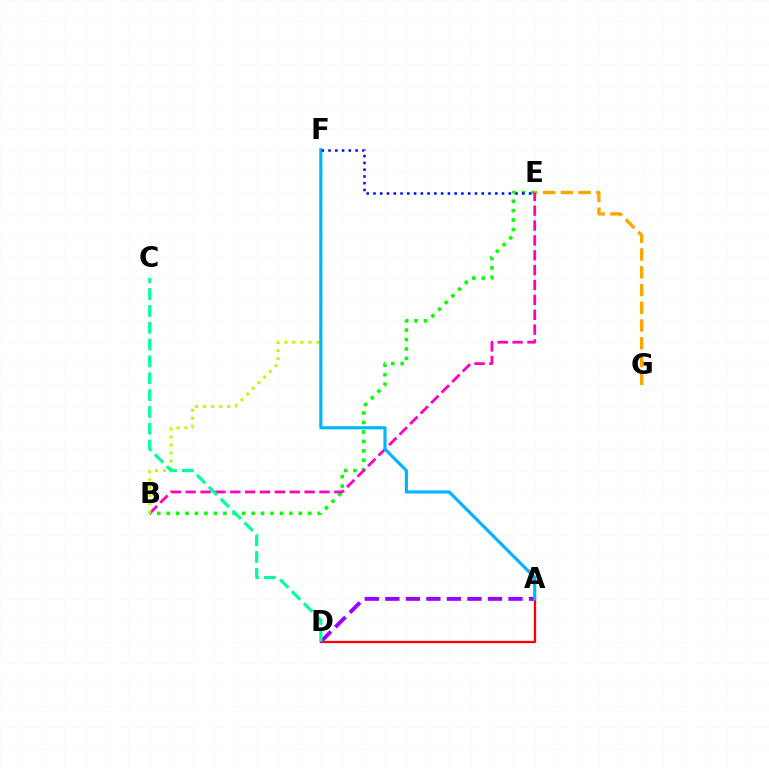{('B', 'E'): [{'color': '#08ff00', 'line_style': 'dotted', 'thickness': 2.56}, {'color': '#ff00bd', 'line_style': 'dashed', 'thickness': 2.02}], ('E', 'G'): [{'color': '#ffa500', 'line_style': 'dashed', 'thickness': 2.41}], ('A', 'D'): [{'color': '#ff0000', 'line_style': 'solid', 'thickness': 1.63}, {'color': '#9b00ff', 'line_style': 'dashed', 'thickness': 2.79}], ('B', 'F'): [{'color': '#b3ff00', 'line_style': 'dotted', 'thickness': 2.18}], ('A', 'F'): [{'color': '#00b5ff', 'line_style': 'solid', 'thickness': 2.27}], ('E', 'F'): [{'color': '#0010ff', 'line_style': 'dotted', 'thickness': 1.84}], ('C', 'D'): [{'color': '#00ff9d', 'line_style': 'dashed', 'thickness': 2.29}]}